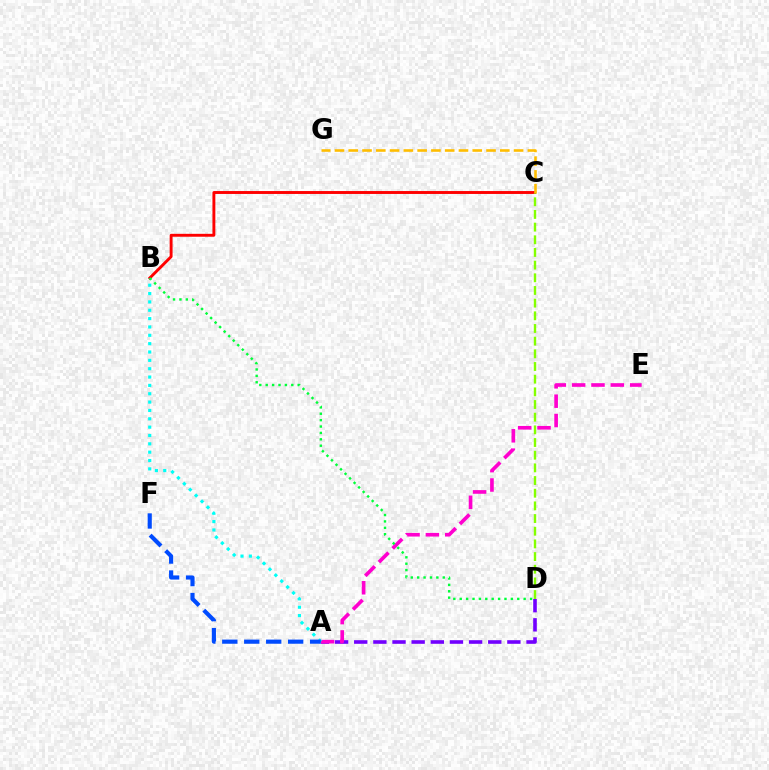{('A', 'D'): [{'color': '#7200ff', 'line_style': 'dashed', 'thickness': 2.6}], ('B', 'C'): [{'color': '#ff0000', 'line_style': 'solid', 'thickness': 2.09}], ('A', 'E'): [{'color': '#ff00cf', 'line_style': 'dashed', 'thickness': 2.63}], ('C', 'G'): [{'color': '#ffbd00', 'line_style': 'dashed', 'thickness': 1.87}], ('A', 'B'): [{'color': '#00fff6', 'line_style': 'dotted', 'thickness': 2.27}], ('C', 'D'): [{'color': '#84ff00', 'line_style': 'dashed', 'thickness': 1.72}], ('A', 'F'): [{'color': '#004bff', 'line_style': 'dashed', 'thickness': 2.98}], ('B', 'D'): [{'color': '#00ff39', 'line_style': 'dotted', 'thickness': 1.74}]}